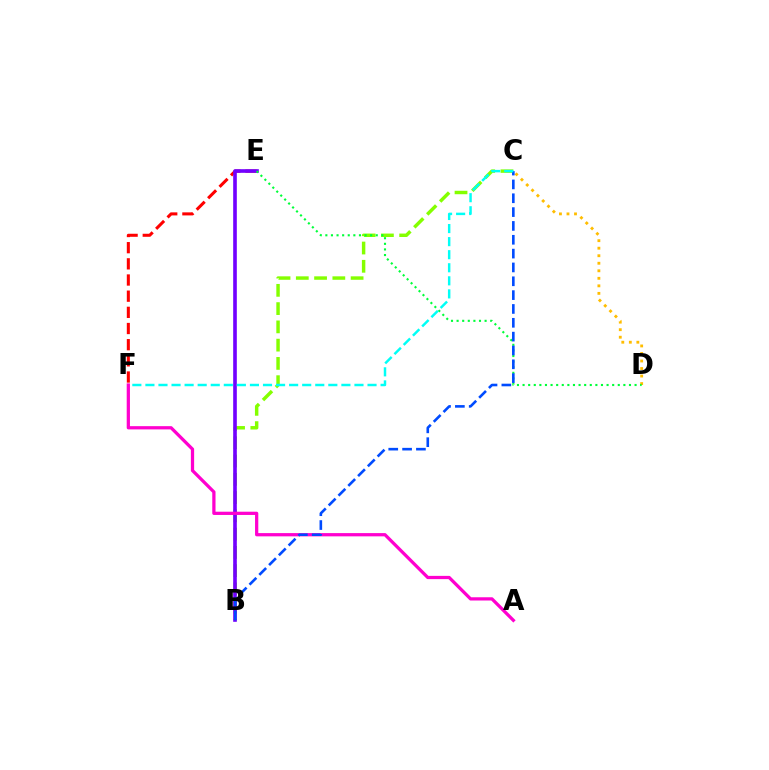{('E', 'F'): [{'color': '#ff0000', 'line_style': 'dashed', 'thickness': 2.2}], ('B', 'C'): [{'color': '#84ff00', 'line_style': 'dashed', 'thickness': 2.48}, {'color': '#004bff', 'line_style': 'dashed', 'thickness': 1.88}], ('B', 'E'): [{'color': '#7200ff', 'line_style': 'solid', 'thickness': 2.62}], ('C', 'D'): [{'color': '#ffbd00', 'line_style': 'dotted', 'thickness': 2.05}], ('A', 'F'): [{'color': '#ff00cf', 'line_style': 'solid', 'thickness': 2.34}], ('D', 'E'): [{'color': '#00ff39', 'line_style': 'dotted', 'thickness': 1.52}], ('C', 'F'): [{'color': '#00fff6', 'line_style': 'dashed', 'thickness': 1.77}]}